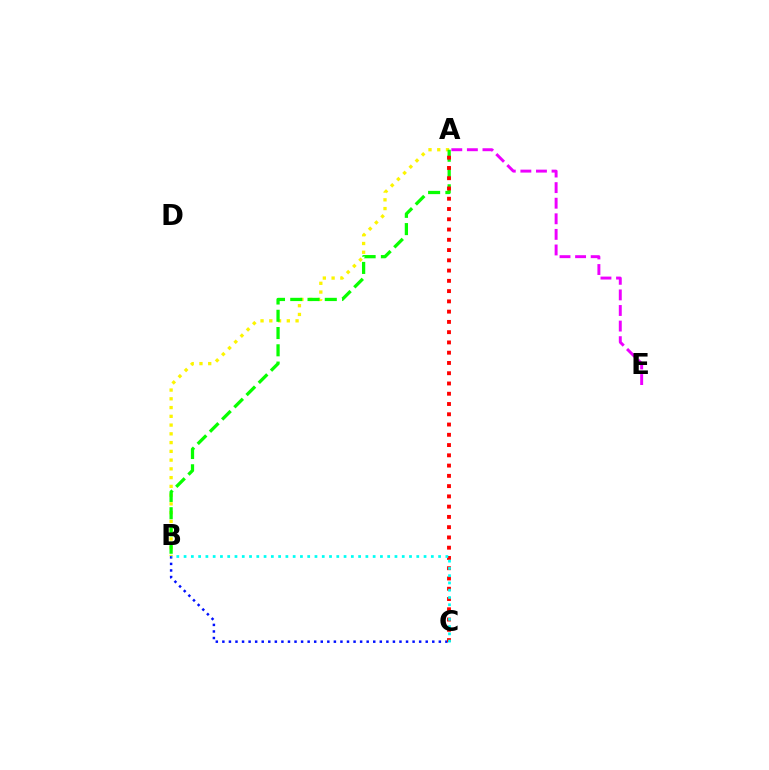{('A', 'B'): [{'color': '#fcf500', 'line_style': 'dotted', 'thickness': 2.38}, {'color': '#08ff00', 'line_style': 'dashed', 'thickness': 2.35}], ('A', 'E'): [{'color': '#ee00ff', 'line_style': 'dashed', 'thickness': 2.12}], ('B', 'C'): [{'color': '#0010ff', 'line_style': 'dotted', 'thickness': 1.78}, {'color': '#00fff6', 'line_style': 'dotted', 'thickness': 1.98}], ('A', 'C'): [{'color': '#ff0000', 'line_style': 'dotted', 'thickness': 2.79}]}